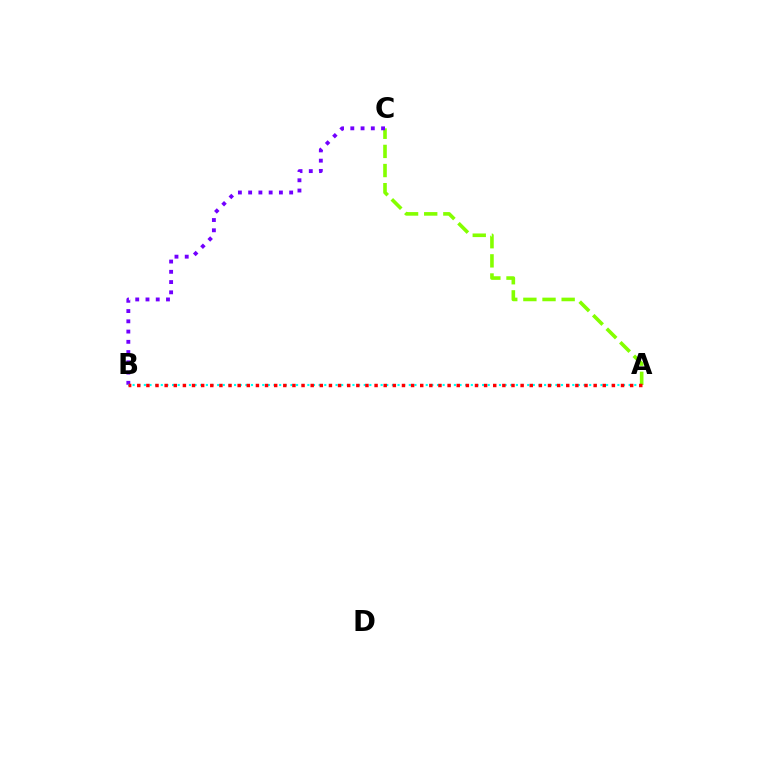{('A', 'C'): [{'color': '#84ff00', 'line_style': 'dashed', 'thickness': 2.6}], ('B', 'C'): [{'color': '#7200ff', 'line_style': 'dotted', 'thickness': 2.79}], ('A', 'B'): [{'color': '#00fff6', 'line_style': 'dotted', 'thickness': 1.53}, {'color': '#ff0000', 'line_style': 'dotted', 'thickness': 2.48}]}